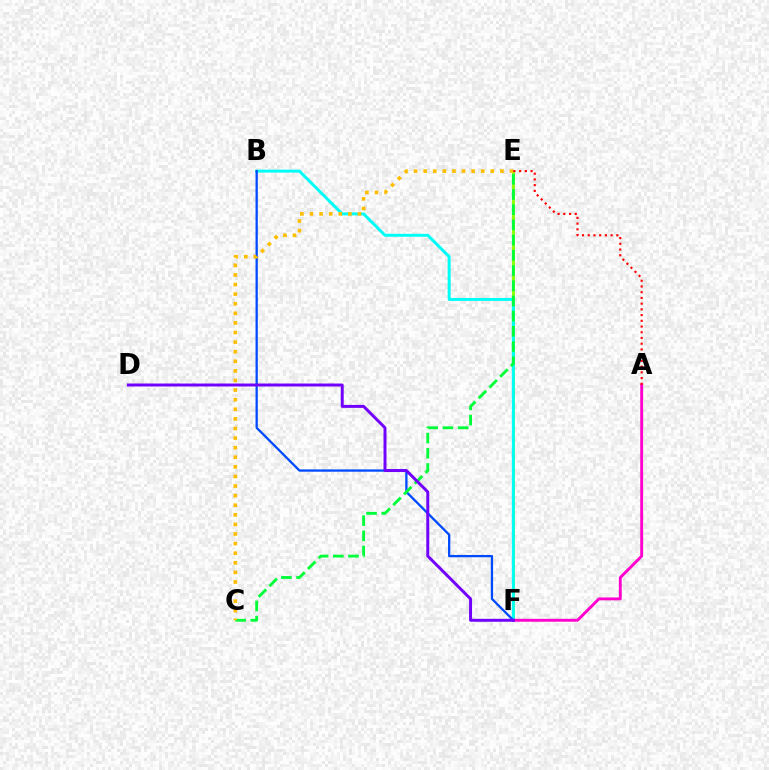{('E', 'F'): [{'color': '#84ff00', 'line_style': 'solid', 'thickness': 2.02}], ('B', 'F'): [{'color': '#00fff6', 'line_style': 'solid', 'thickness': 2.14}, {'color': '#004bff', 'line_style': 'solid', 'thickness': 1.65}], ('A', 'F'): [{'color': '#ff00cf', 'line_style': 'solid', 'thickness': 2.08}], ('C', 'E'): [{'color': '#00ff39', 'line_style': 'dashed', 'thickness': 2.07}, {'color': '#ffbd00', 'line_style': 'dotted', 'thickness': 2.61}], ('D', 'F'): [{'color': '#7200ff', 'line_style': 'solid', 'thickness': 2.13}], ('A', 'E'): [{'color': '#ff0000', 'line_style': 'dotted', 'thickness': 1.56}]}